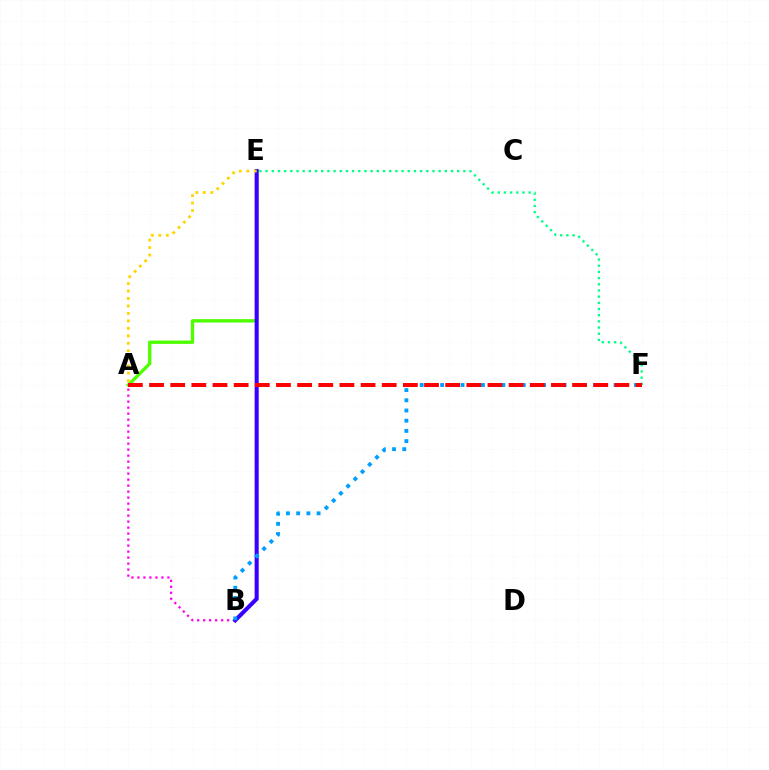{('A', 'B'): [{'color': '#ff00ed', 'line_style': 'dotted', 'thickness': 1.63}], ('E', 'F'): [{'color': '#00ff86', 'line_style': 'dotted', 'thickness': 1.68}], ('A', 'E'): [{'color': '#4fff00', 'line_style': 'solid', 'thickness': 2.42}, {'color': '#ffd500', 'line_style': 'dotted', 'thickness': 2.03}], ('B', 'E'): [{'color': '#3700ff', 'line_style': 'solid', 'thickness': 2.93}], ('B', 'F'): [{'color': '#009eff', 'line_style': 'dotted', 'thickness': 2.77}], ('A', 'F'): [{'color': '#ff0000', 'line_style': 'dashed', 'thickness': 2.87}]}